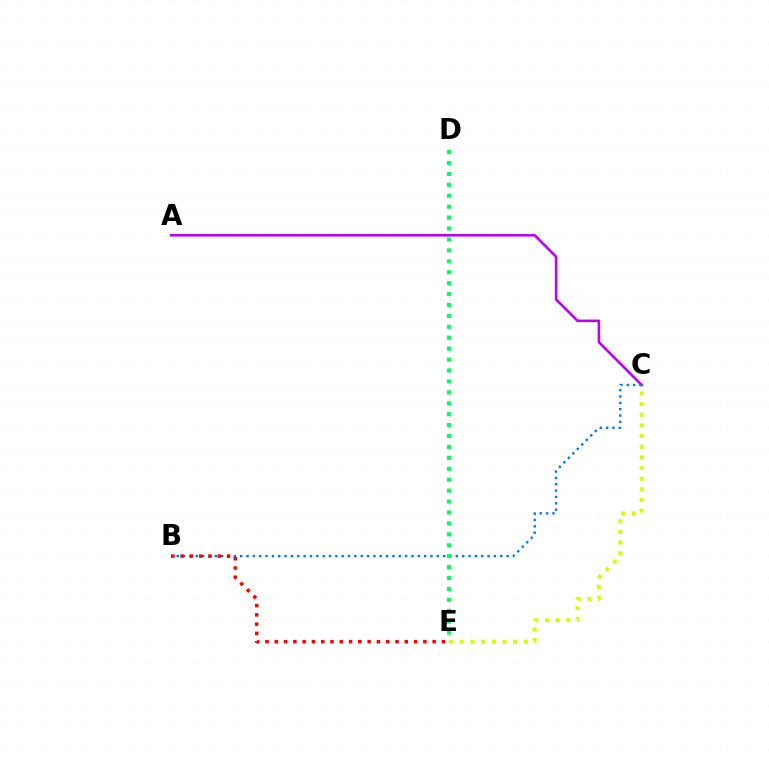{('A', 'C'): [{'color': '#b900ff', 'line_style': 'solid', 'thickness': 1.85}], ('B', 'C'): [{'color': '#0074ff', 'line_style': 'dotted', 'thickness': 1.72}], ('D', 'E'): [{'color': '#00ff5c', 'line_style': 'dotted', 'thickness': 2.97}], ('C', 'E'): [{'color': '#d1ff00', 'line_style': 'dotted', 'thickness': 2.89}], ('B', 'E'): [{'color': '#ff0000', 'line_style': 'dotted', 'thickness': 2.52}]}